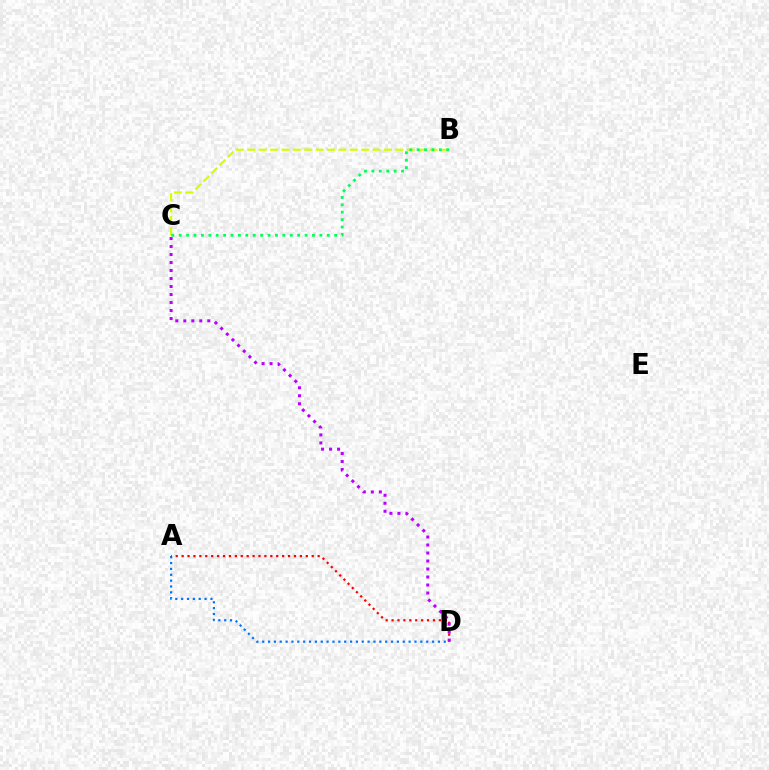{('B', 'C'): [{'color': '#d1ff00', 'line_style': 'dashed', 'thickness': 1.55}, {'color': '#00ff5c', 'line_style': 'dotted', 'thickness': 2.01}], ('A', 'D'): [{'color': '#0074ff', 'line_style': 'dotted', 'thickness': 1.59}, {'color': '#ff0000', 'line_style': 'dotted', 'thickness': 1.61}], ('C', 'D'): [{'color': '#b900ff', 'line_style': 'dotted', 'thickness': 2.17}]}